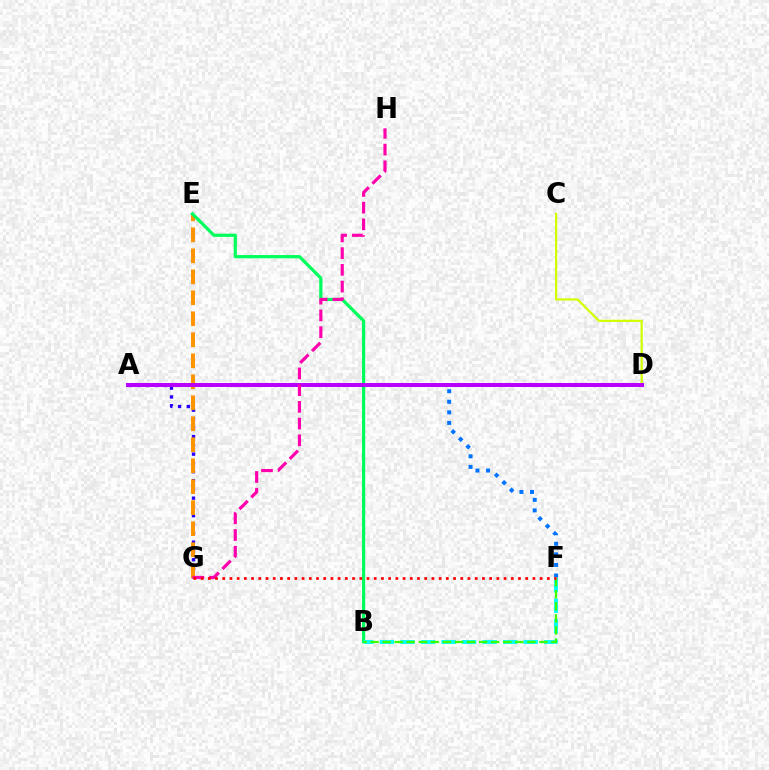{('A', 'G'): [{'color': '#2500ff', 'line_style': 'dotted', 'thickness': 2.39}], ('C', 'D'): [{'color': '#d1ff00', 'line_style': 'solid', 'thickness': 1.58}], ('E', 'G'): [{'color': '#ff9400', 'line_style': 'dashed', 'thickness': 2.85}], ('B', 'E'): [{'color': '#00ff5c', 'line_style': 'solid', 'thickness': 2.32}], ('A', 'F'): [{'color': '#0074ff', 'line_style': 'dotted', 'thickness': 2.87}], ('B', 'F'): [{'color': '#00fff6', 'line_style': 'dashed', 'thickness': 2.79}, {'color': '#3dff00', 'line_style': 'dashed', 'thickness': 1.64}], ('A', 'D'): [{'color': '#b900ff', 'line_style': 'solid', 'thickness': 2.86}], ('G', 'H'): [{'color': '#ff00ac', 'line_style': 'dashed', 'thickness': 2.27}], ('F', 'G'): [{'color': '#ff0000', 'line_style': 'dotted', 'thickness': 1.96}]}